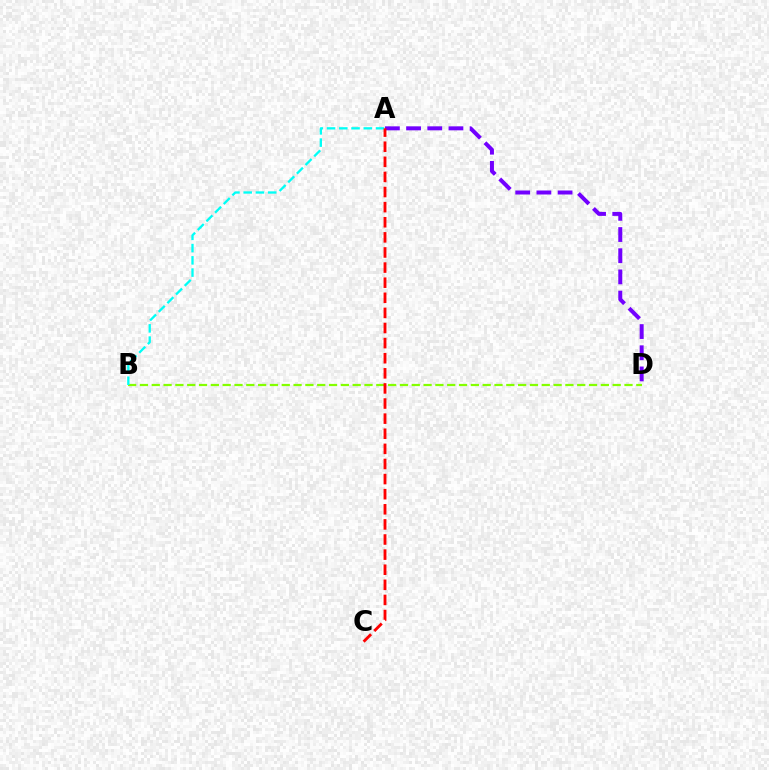{('A', 'D'): [{'color': '#7200ff', 'line_style': 'dashed', 'thickness': 2.88}], ('B', 'D'): [{'color': '#84ff00', 'line_style': 'dashed', 'thickness': 1.61}], ('A', 'B'): [{'color': '#00fff6', 'line_style': 'dashed', 'thickness': 1.66}], ('A', 'C'): [{'color': '#ff0000', 'line_style': 'dashed', 'thickness': 2.05}]}